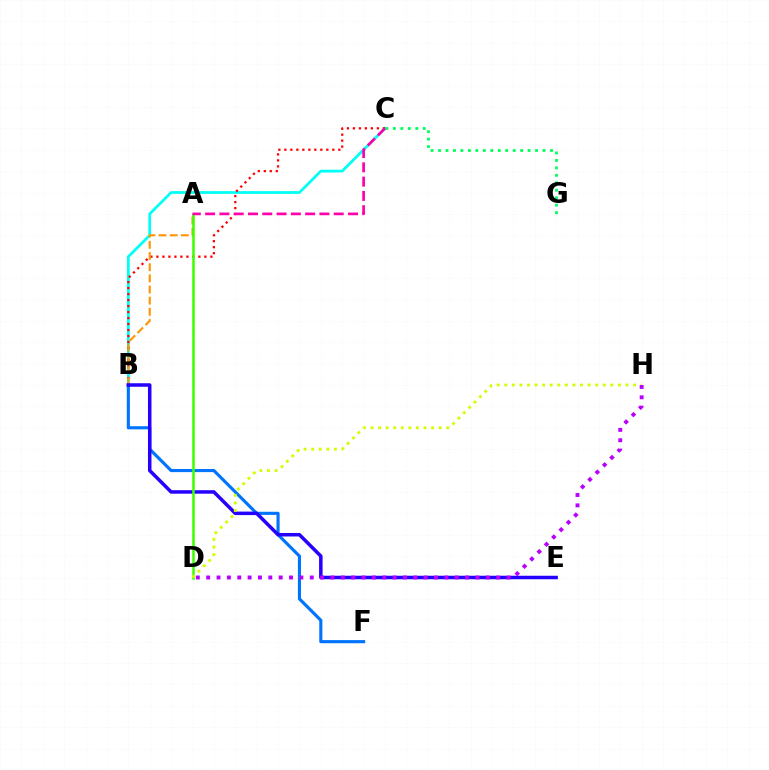{('B', 'C'): [{'color': '#00fff6', 'line_style': 'solid', 'thickness': 1.99}, {'color': '#ff0000', 'line_style': 'dotted', 'thickness': 1.63}], ('B', 'F'): [{'color': '#0074ff', 'line_style': 'solid', 'thickness': 2.25}], ('A', 'B'): [{'color': '#ff9400', 'line_style': 'dashed', 'thickness': 1.52}], ('B', 'E'): [{'color': '#2500ff', 'line_style': 'solid', 'thickness': 2.53}], ('A', 'D'): [{'color': '#3dff00', 'line_style': 'solid', 'thickness': 1.82}], ('C', 'G'): [{'color': '#00ff5c', 'line_style': 'dotted', 'thickness': 2.03}], ('A', 'C'): [{'color': '#ff00ac', 'line_style': 'dashed', 'thickness': 1.94}], ('D', 'H'): [{'color': '#d1ff00', 'line_style': 'dotted', 'thickness': 2.06}, {'color': '#b900ff', 'line_style': 'dotted', 'thickness': 2.81}]}